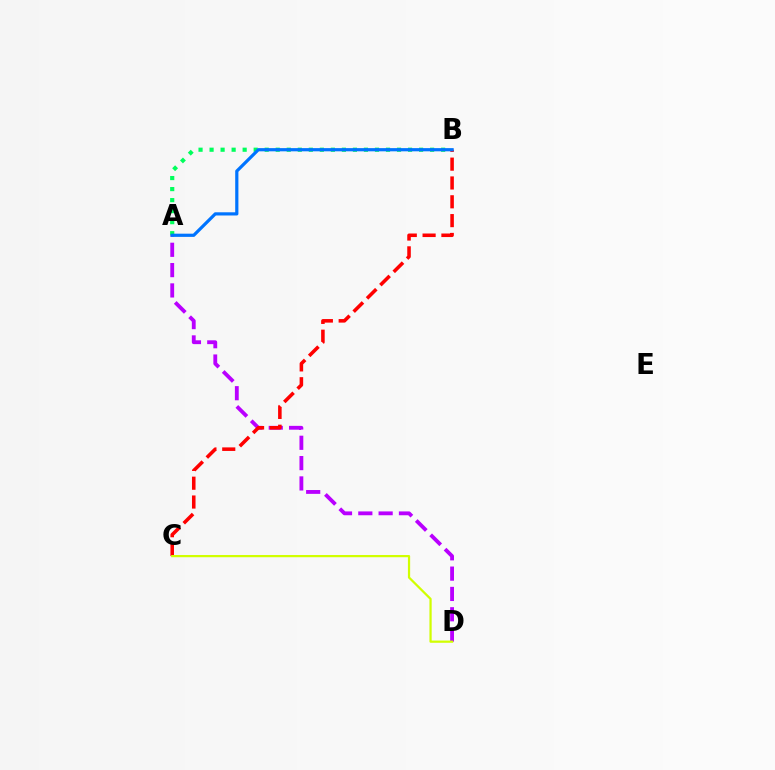{('A', 'D'): [{'color': '#b900ff', 'line_style': 'dashed', 'thickness': 2.76}], ('B', 'C'): [{'color': '#ff0000', 'line_style': 'dashed', 'thickness': 2.56}], ('A', 'B'): [{'color': '#00ff5c', 'line_style': 'dotted', 'thickness': 3.0}, {'color': '#0074ff', 'line_style': 'solid', 'thickness': 2.3}], ('C', 'D'): [{'color': '#d1ff00', 'line_style': 'solid', 'thickness': 1.61}]}